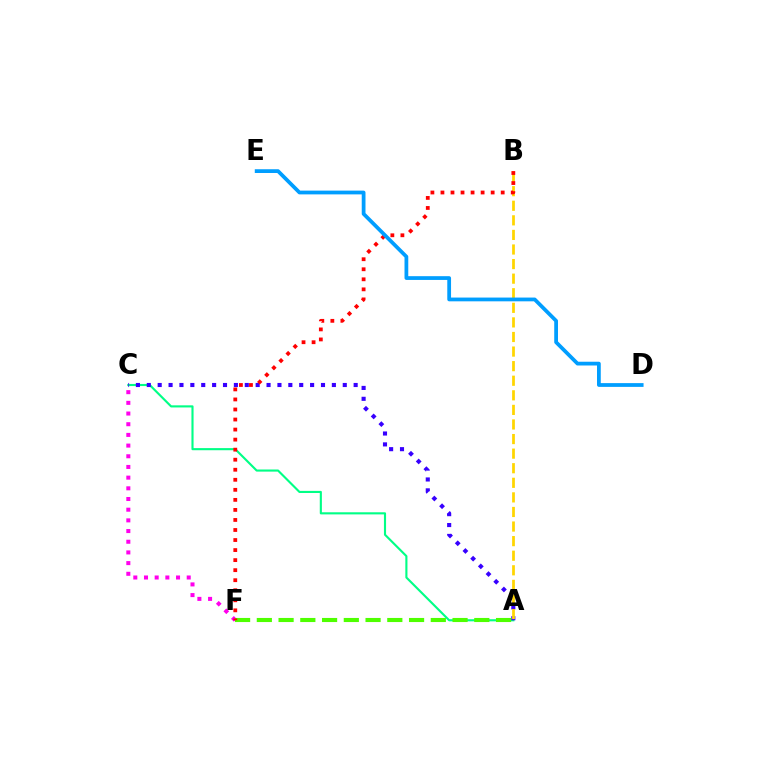{('C', 'F'): [{'color': '#ff00ed', 'line_style': 'dotted', 'thickness': 2.9}], ('A', 'C'): [{'color': '#00ff86', 'line_style': 'solid', 'thickness': 1.53}, {'color': '#3700ff', 'line_style': 'dotted', 'thickness': 2.96}], ('A', 'F'): [{'color': '#4fff00', 'line_style': 'dashed', 'thickness': 2.95}], ('A', 'B'): [{'color': '#ffd500', 'line_style': 'dashed', 'thickness': 1.98}], ('B', 'F'): [{'color': '#ff0000', 'line_style': 'dotted', 'thickness': 2.73}], ('D', 'E'): [{'color': '#009eff', 'line_style': 'solid', 'thickness': 2.71}]}